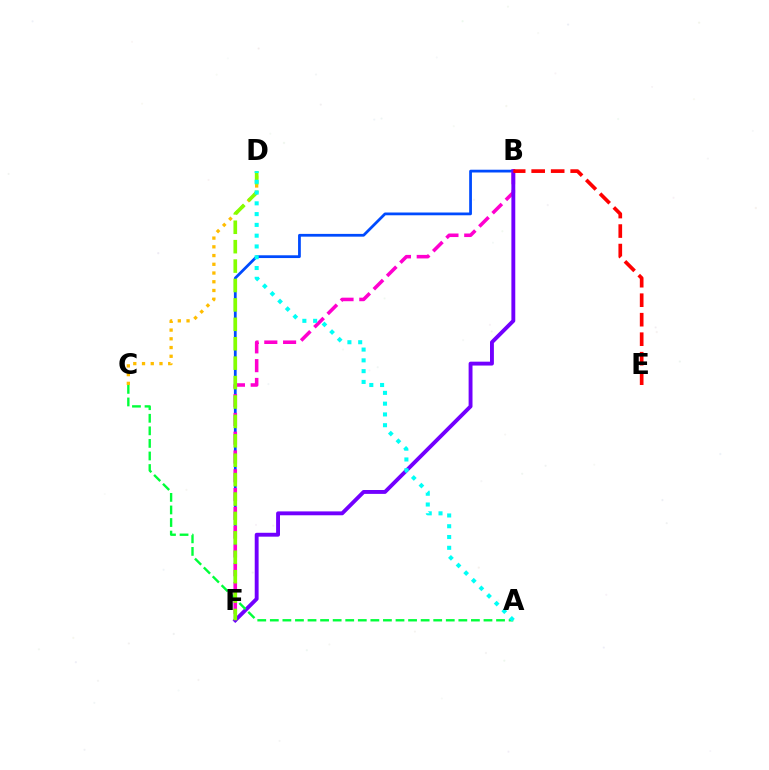{('C', 'D'): [{'color': '#ffbd00', 'line_style': 'dotted', 'thickness': 2.37}], ('B', 'F'): [{'color': '#004bff', 'line_style': 'solid', 'thickness': 1.99}, {'color': '#ff00cf', 'line_style': 'dashed', 'thickness': 2.55}, {'color': '#7200ff', 'line_style': 'solid', 'thickness': 2.79}], ('A', 'C'): [{'color': '#00ff39', 'line_style': 'dashed', 'thickness': 1.71}], ('D', 'F'): [{'color': '#84ff00', 'line_style': 'dashed', 'thickness': 2.64}], ('A', 'D'): [{'color': '#00fff6', 'line_style': 'dotted', 'thickness': 2.93}], ('B', 'E'): [{'color': '#ff0000', 'line_style': 'dashed', 'thickness': 2.65}]}